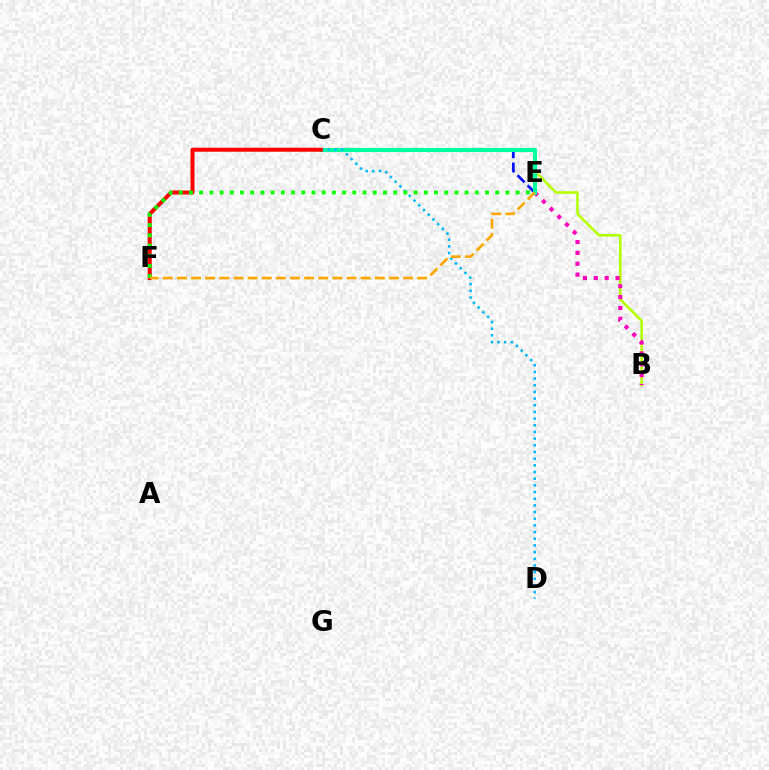{('C', 'E'): [{'color': '#0010ff', 'line_style': 'dashed', 'thickness': 1.96}, {'color': '#9b00ff', 'line_style': 'solid', 'thickness': 2.02}, {'color': '#00ff9d', 'line_style': 'solid', 'thickness': 2.96}], ('B', 'C'): [{'color': '#b3ff00', 'line_style': 'solid', 'thickness': 1.87}], ('B', 'E'): [{'color': '#ff00bd', 'line_style': 'dotted', 'thickness': 2.95}], ('C', 'D'): [{'color': '#00b5ff', 'line_style': 'dotted', 'thickness': 1.81}], ('C', 'F'): [{'color': '#ff0000', 'line_style': 'solid', 'thickness': 2.88}], ('E', 'F'): [{'color': '#08ff00', 'line_style': 'dotted', 'thickness': 2.77}, {'color': '#ffa500', 'line_style': 'dashed', 'thickness': 1.92}]}